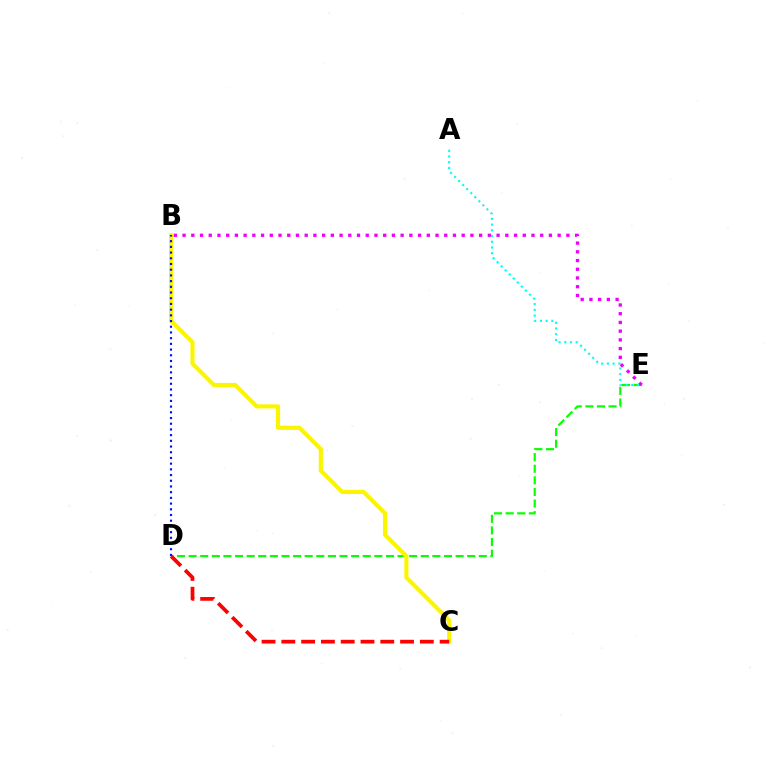{('D', 'E'): [{'color': '#08ff00', 'line_style': 'dashed', 'thickness': 1.58}], ('B', 'E'): [{'color': '#ee00ff', 'line_style': 'dotted', 'thickness': 2.37}], ('B', 'C'): [{'color': '#fcf500', 'line_style': 'solid', 'thickness': 2.98}], ('B', 'D'): [{'color': '#0010ff', 'line_style': 'dotted', 'thickness': 1.55}], ('A', 'E'): [{'color': '#00fff6', 'line_style': 'dotted', 'thickness': 1.55}], ('C', 'D'): [{'color': '#ff0000', 'line_style': 'dashed', 'thickness': 2.69}]}